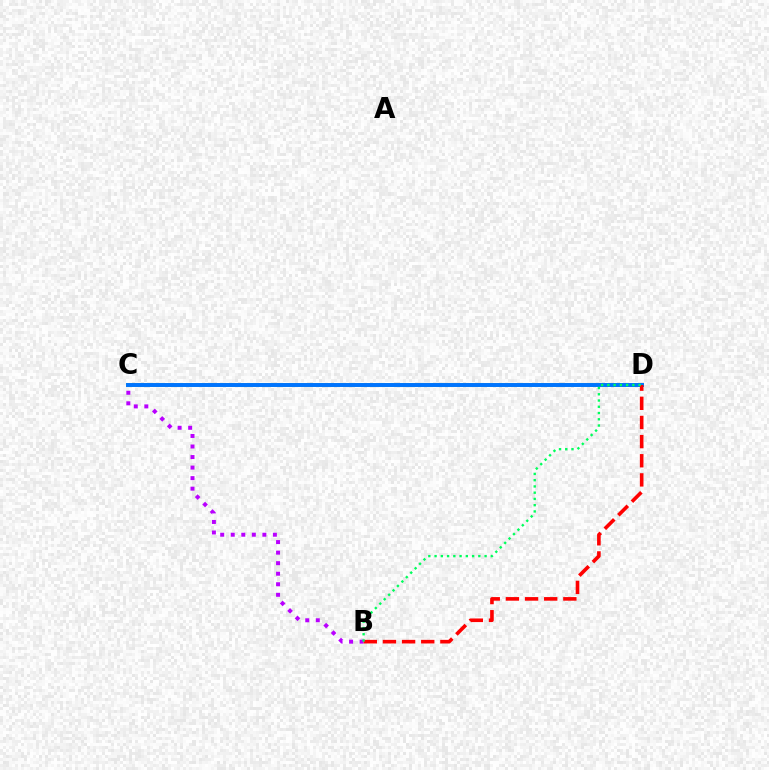{('B', 'C'): [{'color': '#b900ff', 'line_style': 'dotted', 'thickness': 2.86}], ('C', 'D'): [{'color': '#d1ff00', 'line_style': 'solid', 'thickness': 2.8}, {'color': '#0074ff', 'line_style': 'solid', 'thickness': 2.83}], ('B', 'D'): [{'color': '#ff0000', 'line_style': 'dashed', 'thickness': 2.6}, {'color': '#00ff5c', 'line_style': 'dotted', 'thickness': 1.7}]}